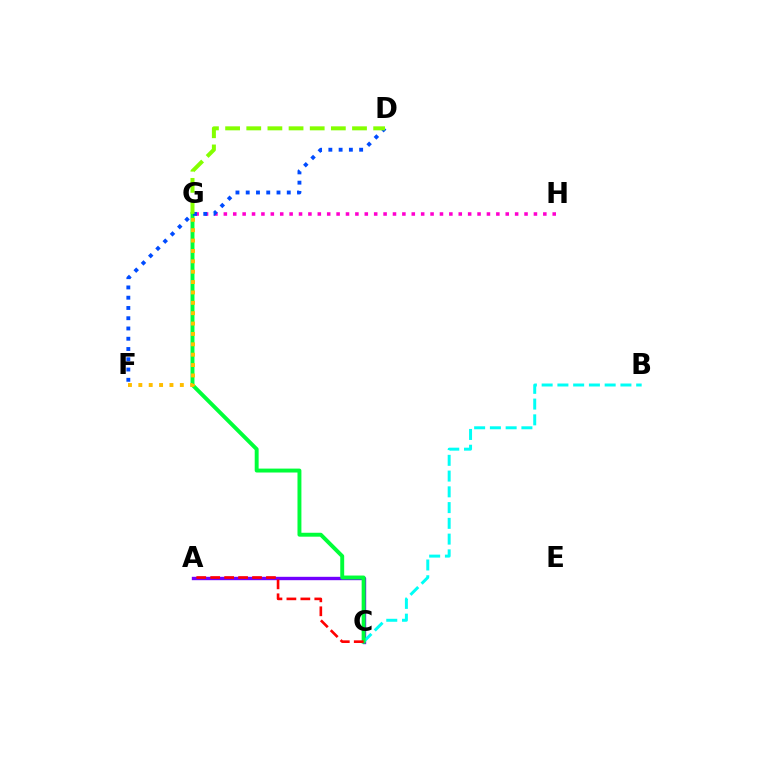{('G', 'H'): [{'color': '#ff00cf', 'line_style': 'dotted', 'thickness': 2.55}], ('A', 'C'): [{'color': '#7200ff', 'line_style': 'solid', 'thickness': 2.43}, {'color': '#ff0000', 'line_style': 'dashed', 'thickness': 1.89}], ('B', 'C'): [{'color': '#00fff6', 'line_style': 'dashed', 'thickness': 2.14}], ('C', 'G'): [{'color': '#00ff39', 'line_style': 'solid', 'thickness': 2.82}], ('D', 'F'): [{'color': '#004bff', 'line_style': 'dotted', 'thickness': 2.79}], ('F', 'G'): [{'color': '#ffbd00', 'line_style': 'dotted', 'thickness': 2.82}], ('D', 'G'): [{'color': '#84ff00', 'line_style': 'dashed', 'thickness': 2.87}]}